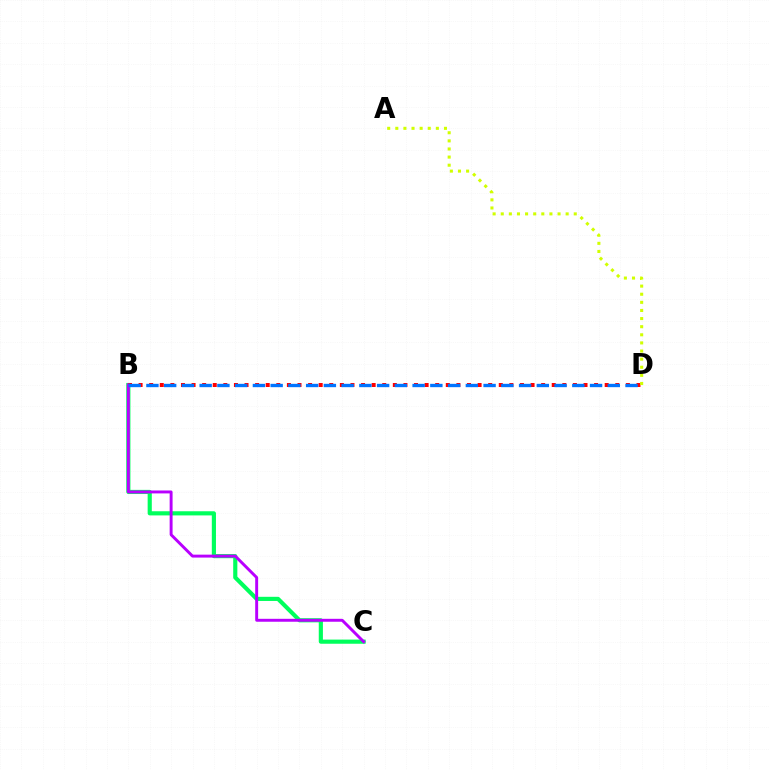{('B', 'C'): [{'color': '#00ff5c', 'line_style': 'solid', 'thickness': 2.99}, {'color': '#b900ff', 'line_style': 'solid', 'thickness': 2.11}], ('B', 'D'): [{'color': '#ff0000', 'line_style': 'dotted', 'thickness': 2.88}, {'color': '#0074ff', 'line_style': 'dashed', 'thickness': 2.41}], ('A', 'D'): [{'color': '#d1ff00', 'line_style': 'dotted', 'thickness': 2.2}]}